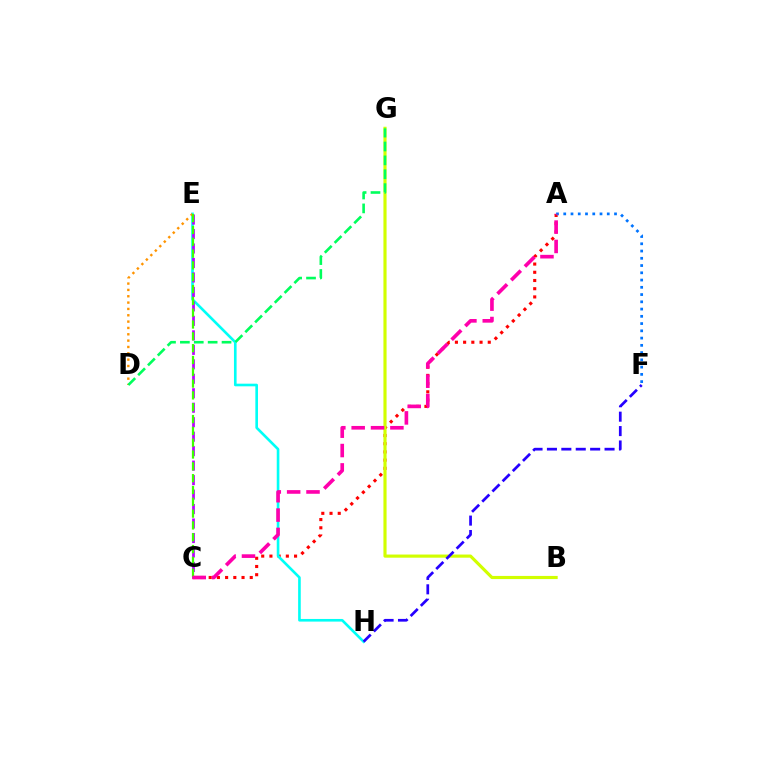{('A', 'C'): [{'color': '#ff0000', 'line_style': 'dotted', 'thickness': 2.23}, {'color': '#ff00ac', 'line_style': 'dashed', 'thickness': 2.63}], ('E', 'H'): [{'color': '#00fff6', 'line_style': 'solid', 'thickness': 1.9}], ('A', 'F'): [{'color': '#0074ff', 'line_style': 'dotted', 'thickness': 1.97}], ('B', 'G'): [{'color': '#d1ff00', 'line_style': 'solid', 'thickness': 2.27}], ('D', 'E'): [{'color': '#ff9400', 'line_style': 'dotted', 'thickness': 1.72}], ('F', 'H'): [{'color': '#2500ff', 'line_style': 'dashed', 'thickness': 1.96}], ('C', 'E'): [{'color': '#b900ff', 'line_style': 'dashed', 'thickness': 1.97}, {'color': '#3dff00', 'line_style': 'dashed', 'thickness': 1.61}], ('D', 'G'): [{'color': '#00ff5c', 'line_style': 'dashed', 'thickness': 1.89}]}